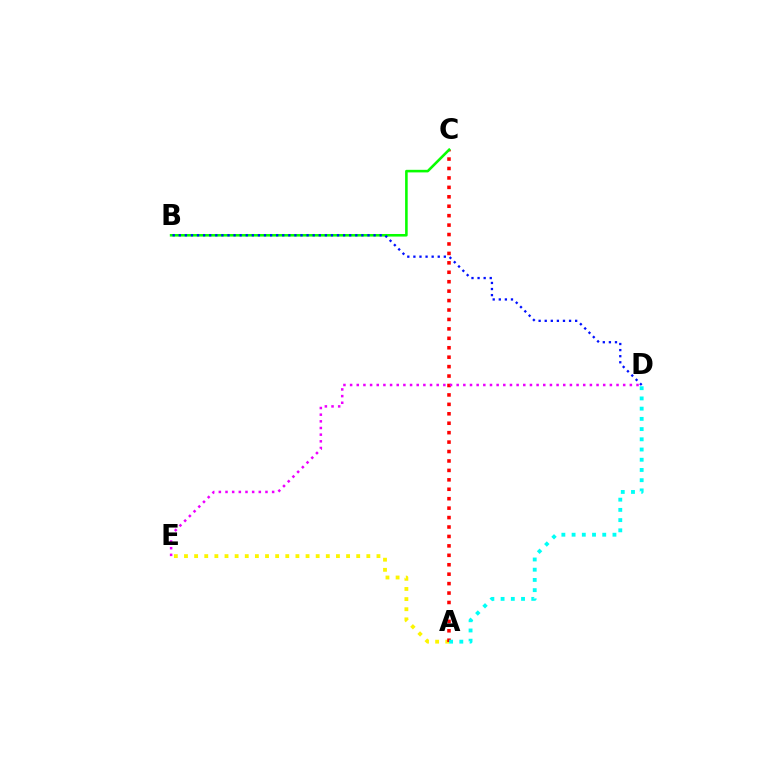{('A', 'E'): [{'color': '#fcf500', 'line_style': 'dotted', 'thickness': 2.75}], ('A', 'C'): [{'color': '#ff0000', 'line_style': 'dotted', 'thickness': 2.56}], ('B', 'C'): [{'color': '#08ff00', 'line_style': 'solid', 'thickness': 1.86}], ('D', 'E'): [{'color': '#ee00ff', 'line_style': 'dotted', 'thickness': 1.81}], ('B', 'D'): [{'color': '#0010ff', 'line_style': 'dotted', 'thickness': 1.65}], ('A', 'D'): [{'color': '#00fff6', 'line_style': 'dotted', 'thickness': 2.78}]}